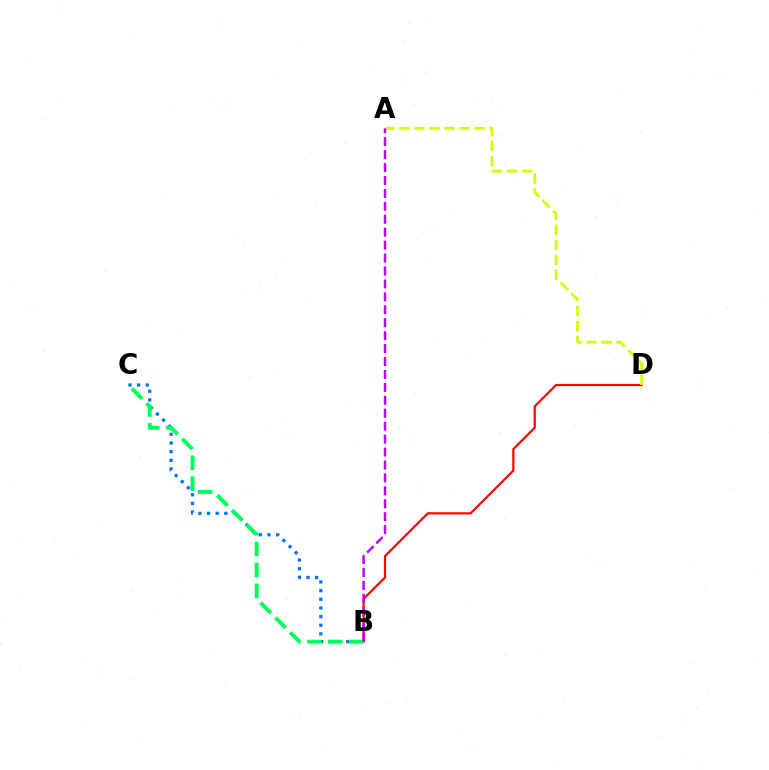{('B', 'D'): [{'color': '#ff0000', 'line_style': 'solid', 'thickness': 1.57}], ('B', 'C'): [{'color': '#0074ff', 'line_style': 'dotted', 'thickness': 2.35}, {'color': '#00ff5c', 'line_style': 'dashed', 'thickness': 2.84}], ('A', 'D'): [{'color': '#d1ff00', 'line_style': 'dashed', 'thickness': 2.04}], ('A', 'B'): [{'color': '#b900ff', 'line_style': 'dashed', 'thickness': 1.76}]}